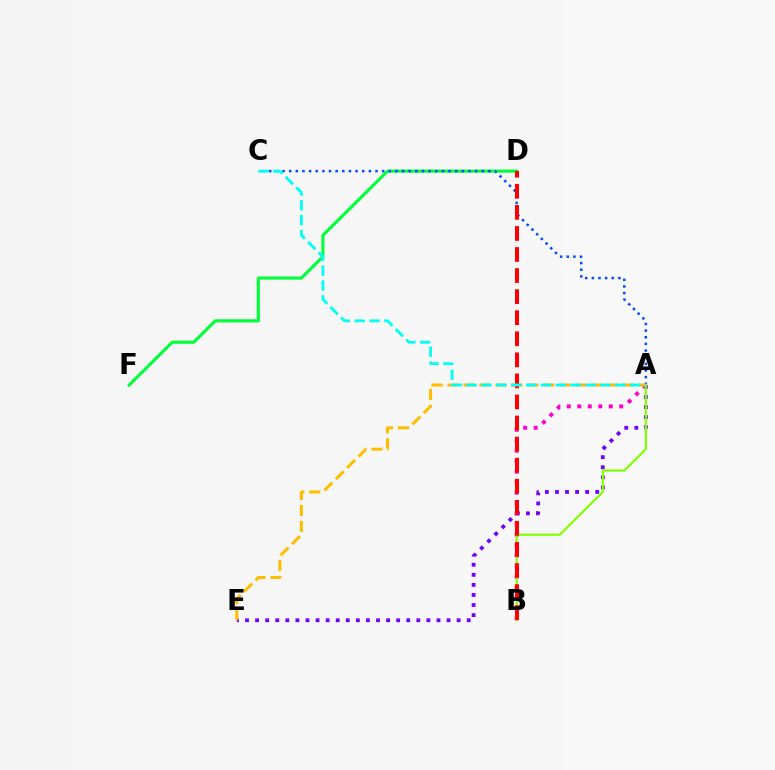{('A', 'E'): [{'color': '#7200ff', 'line_style': 'dotted', 'thickness': 2.74}, {'color': '#ffbd00', 'line_style': 'dashed', 'thickness': 2.17}], ('D', 'F'): [{'color': '#00ff39', 'line_style': 'solid', 'thickness': 2.24}], ('A', 'B'): [{'color': '#ff00cf', 'line_style': 'dotted', 'thickness': 2.85}, {'color': '#84ff00', 'line_style': 'solid', 'thickness': 1.58}], ('A', 'C'): [{'color': '#004bff', 'line_style': 'dotted', 'thickness': 1.8}, {'color': '#00fff6', 'line_style': 'dashed', 'thickness': 2.02}], ('B', 'D'): [{'color': '#ff0000', 'line_style': 'dashed', 'thickness': 2.86}]}